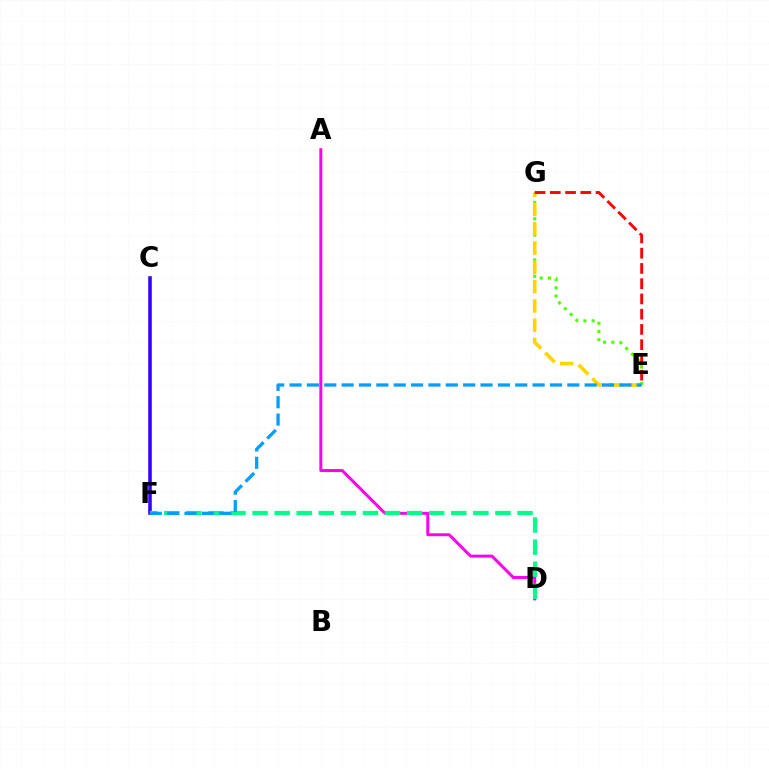{('A', 'D'): [{'color': '#ff00ed', 'line_style': 'solid', 'thickness': 2.14}], ('C', 'F'): [{'color': '#3700ff', 'line_style': 'solid', 'thickness': 2.57}], ('E', 'G'): [{'color': '#4fff00', 'line_style': 'dotted', 'thickness': 2.23}, {'color': '#ffd500', 'line_style': 'dashed', 'thickness': 2.62}, {'color': '#ff0000', 'line_style': 'dashed', 'thickness': 2.07}], ('D', 'F'): [{'color': '#00ff86', 'line_style': 'dashed', 'thickness': 3.0}], ('E', 'F'): [{'color': '#009eff', 'line_style': 'dashed', 'thickness': 2.36}]}